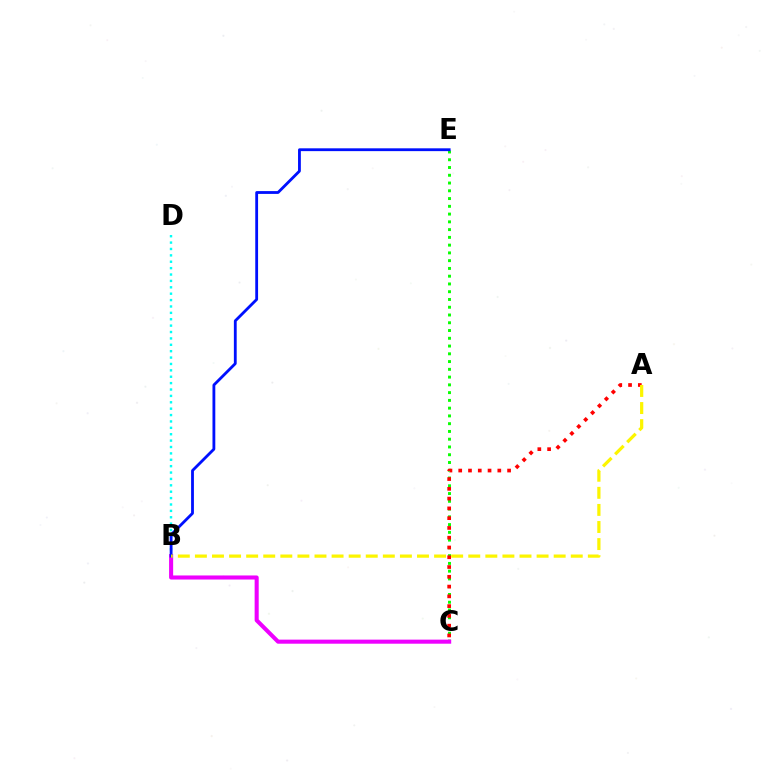{('C', 'E'): [{'color': '#08ff00', 'line_style': 'dotted', 'thickness': 2.11}], ('A', 'C'): [{'color': '#ff0000', 'line_style': 'dotted', 'thickness': 2.66}], ('B', 'D'): [{'color': '#00fff6', 'line_style': 'dotted', 'thickness': 1.74}], ('B', 'C'): [{'color': '#ee00ff', 'line_style': 'solid', 'thickness': 2.93}], ('B', 'E'): [{'color': '#0010ff', 'line_style': 'solid', 'thickness': 2.03}], ('A', 'B'): [{'color': '#fcf500', 'line_style': 'dashed', 'thickness': 2.32}]}